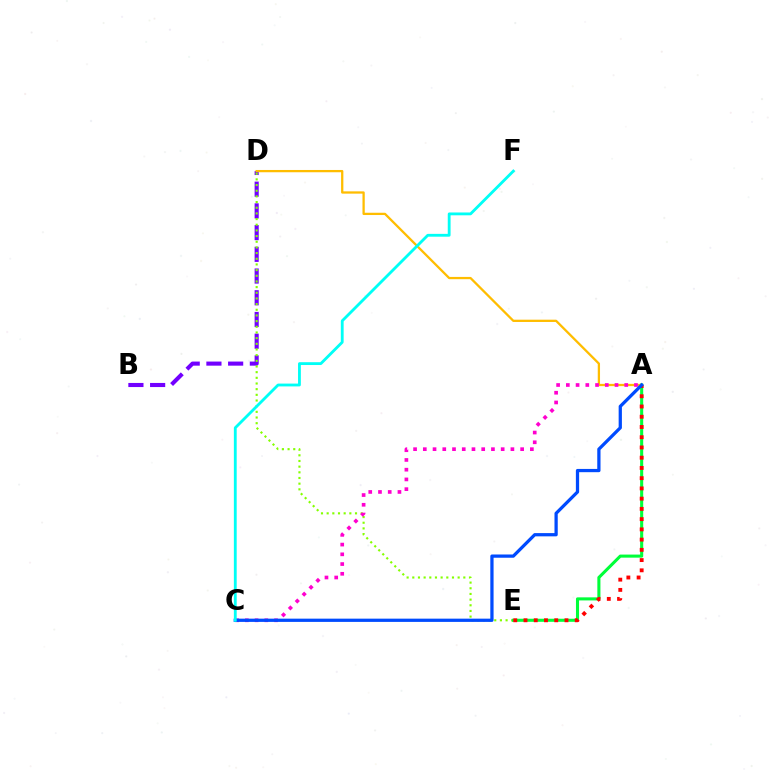{('B', 'D'): [{'color': '#7200ff', 'line_style': 'dashed', 'thickness': 2.95}], ('D', 'E'): [{'color': '#84ff00', 'line_style': 'dotted', 'thickness': 1.54}], ('A', 'E'): [{'color': '#00ff39', 'line_style': 'solid', 'thickness': 2.21}, {'color': '#ff0000', 'line_style': 'dotted', 'thickness': 2.78}], ('A', 'D'): [{'color': '#ffbd00', 'line_style': 'solid', 'thickness': 1.64}], ('A', 'C'): [{'color': '#ff00cf', 'line_style': 'dotted', 'thickness': 2.64}, {'color': '#004bff', 'line_style': 'solid', 'thickness': 2.34}], ('C', 'F'): [{'color': '#00fff6', 'line_style': 'solid', 'thickness': 2.04}]}